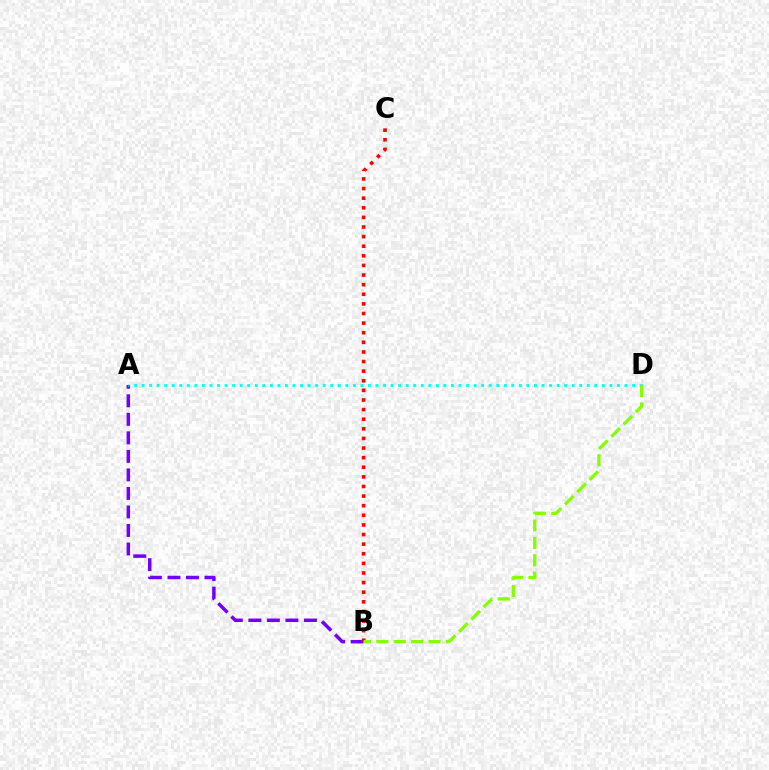{('A', 'B'): [{'color': '#7200ff', 'line_style': 'dashed', 'thickness': 2.52}], ('A', 'D'): [{'color': '#00fff6', 'line_style': 'dotted', 'thickness': 2.05}], ('B', 'C'): [{'color': '#ff0000', 'line_style': 'dotted', 'thickness': 2.61}], ('B', 'D'): [{'color': '#84ff00', 'line_style': 'dashed', 'thickness': 2.36}]}